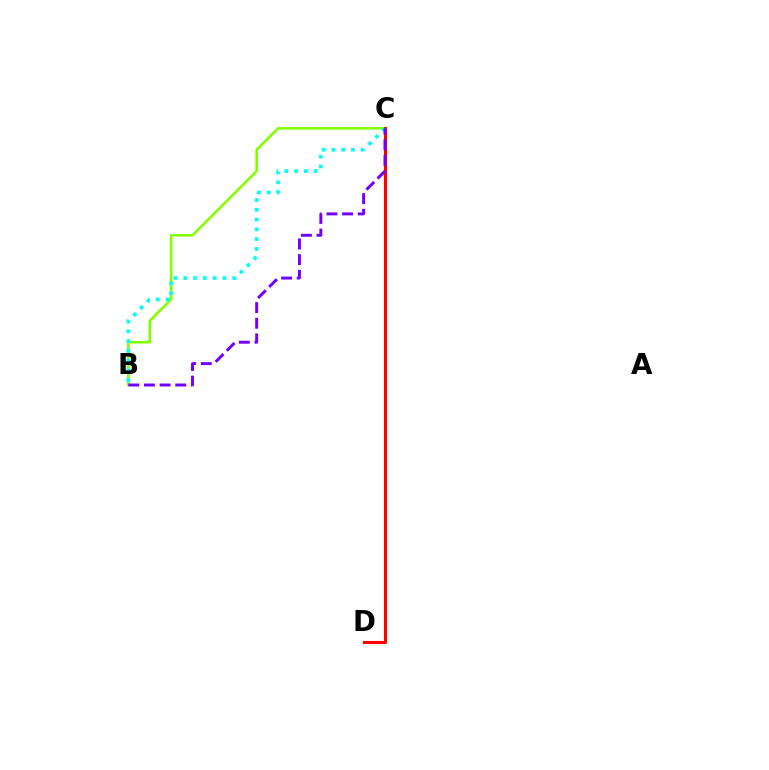{('B', 'C'): [{'color': '#84ff00', 'line_style': 'solid', 'thickness': 1.86}, {'color': '#00fff6', 'line_style': 'dotted', 'thickness': 2.66}, {'color': '#7200ff', 'line_style': 'dashed', 'thickness': 2.13}], ('C', 'D'): [{'color': '#ff0000', 'line_style': 'solid', 'thickness': 2.22}]}